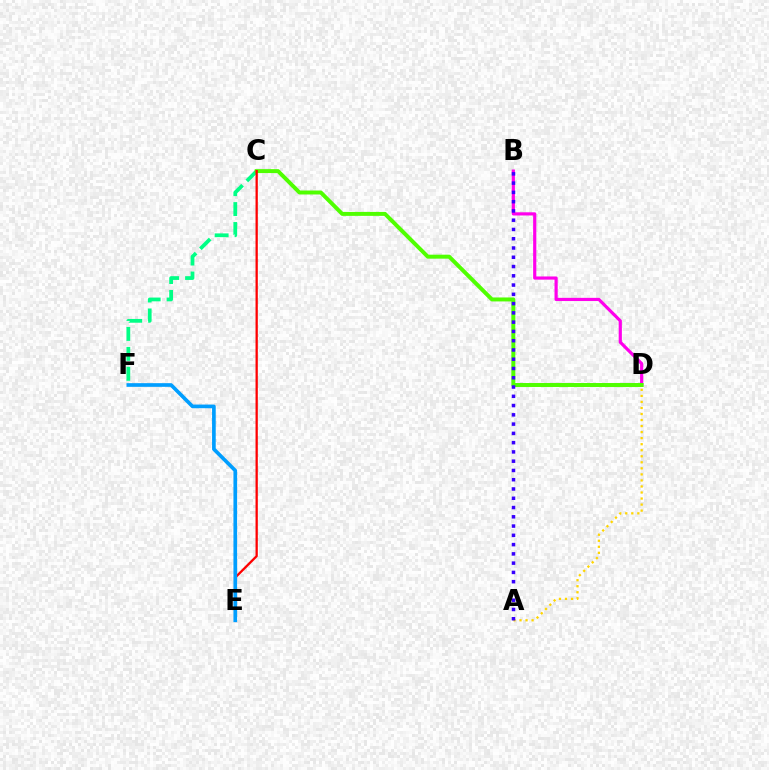{('B', 'D'): [{'color': '#ff00ed', 'line_style': 'solid', 'thickness': 2.29}], ('C', 'F'): [{'color': '#00ff86', 'line_style': 'dashed', 'thickness': 2.71}], ('C', 'D'): [{'color': '#4fff00', 'line_style': 'solid', 'thickness': 2.85}], ('C', 'E'): [{'color': '#ff0000', 'line_style': 'solid', 'thickness': 1.65}], ('A', 'D'): [{'color': '#ffd500', 'line_style': 'dotted', 'thickness': 1.64}], ('E', 'F'): [{'color': '#009eff', 'line_style': 'solid', 'thickness': 2.64}], ('A', 'B'): [{'color': '#3700ff', 'line_style': 'dotted', 'thickness': 2.52}]}